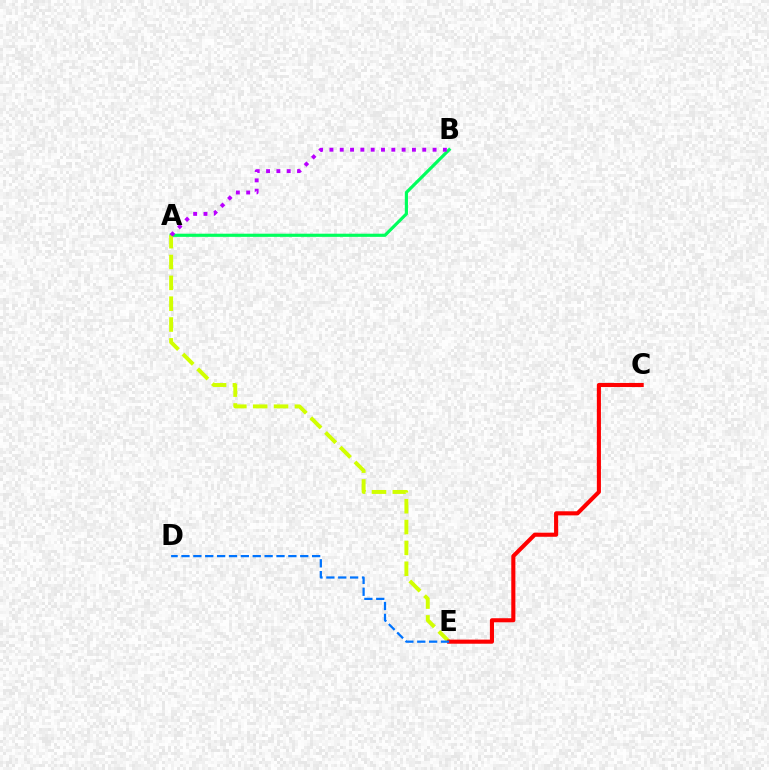{('A', 'B'): [{'color': '#00ff5c', 'line_style': 'solid', 'thickness': 2.28}, {'color': '#b900ff', 'line_style': 'dotted', 'thickness': 2.8}], ('A', 'E'): [{'color': '#d1ff00', 'line_style': 'dashed', 'thickness': 2.83}], ('C', 'E'): [{'color': '#ff0000', 'line_style': 'solid', 'thickness': 2.95}], ('D', 'E'): [{'color': '#0074ff', 'line_style': 'dashed', 'thickness': 1.61}]}